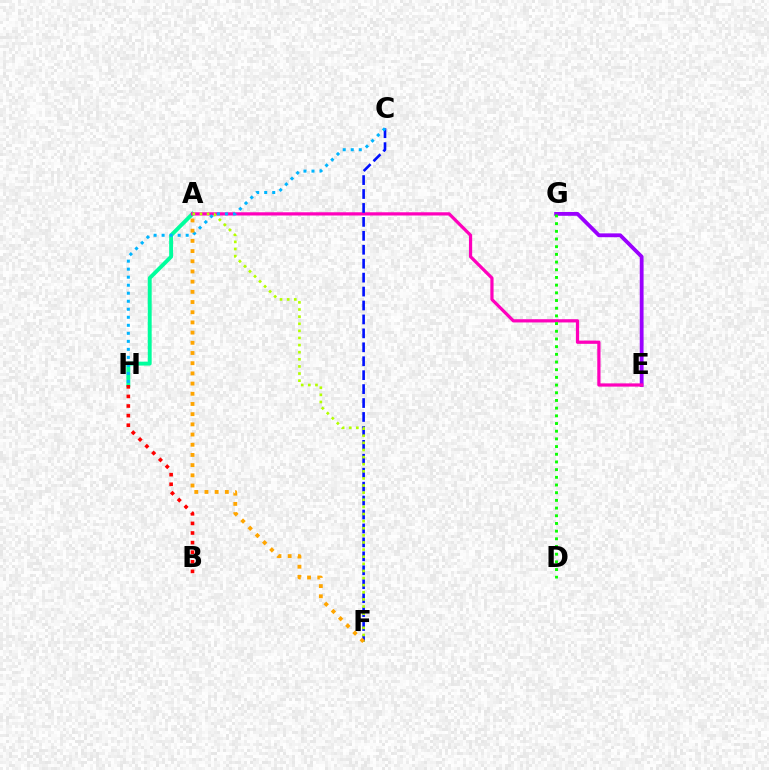{('E', 'G'): [{'color': '#9b00ff', 'line_style': 'solid', 'thickness': 2.74}], ('A', 'H'): [{'color': '#00ff9d', 'line_style': 'solid', 'thickness': 2.81}], ('A', 'E'): [{'color': '#ff00bd', 'line_style': 'solid', 'thickness': 2.32}], ('C', 'F'): [{'color': '#0010ff', 'line_style': 'dashed', 'thickness': 1.89}], ('B', 'H'): [{'color': '#ff0000', 'line_style': 'dotted', 'thickness': 2.61}], ('A', 'F'): [{'color': '#b3ff00', 'line_style': 'dotted', 'thickness': 1.93}, {'color': '#ffa500', 'line_style': 'dotted', 'thickness': 2.77}], ('D', 'G'): [{'color': '#08ff00', 'line_style': 'dotted', 'thickness': 2.09}], ('C', 'H'): [{'color': '#00b5ff', 'line_style': 'dotted', 'thickness': 2.18}]}